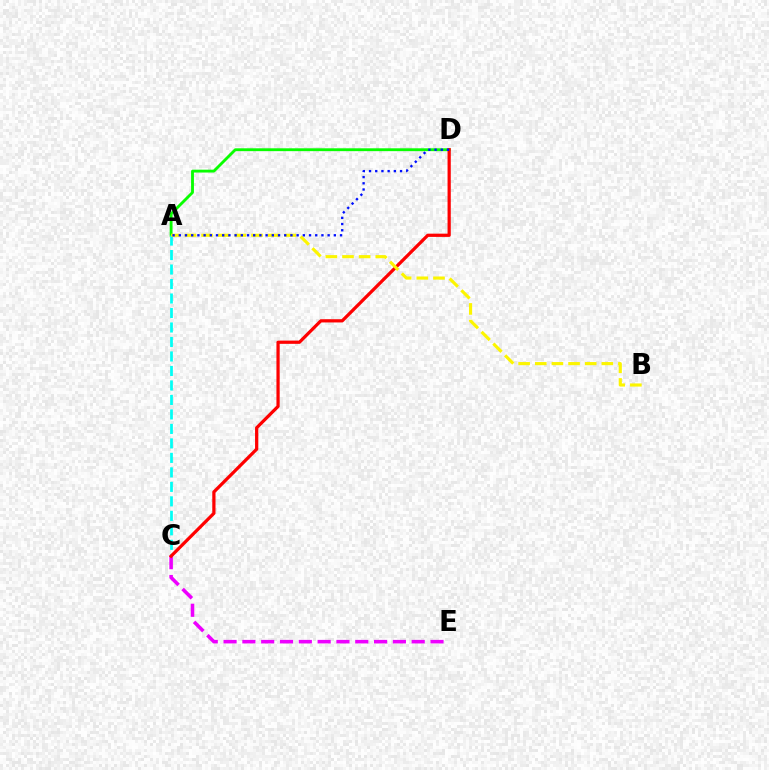{('C', 'E'): [{'color': '#ee00ff', 'line_style': 'dashed', 'thickness': 2.56}], ('A', 'D'): [{'color': '#08ff00', 'line_style': 'solid', 'thickness': 2.05}, {'color': '#0010ff', 'line_style': 'dotted', 'thickness': 1.68}], ('A', 'C'): [{'color': '#00fff6', 'line_style': 'dashed', 'thickness': 1.97}], ('C', 'D'): [{'color': '#ff0000', 'line_style': 'solid', 'thickness': 2.33}], ('A', 'B'): [{'color': '#fcf500', 'line_style': 'dashed', 'thickness': 2.26}]}